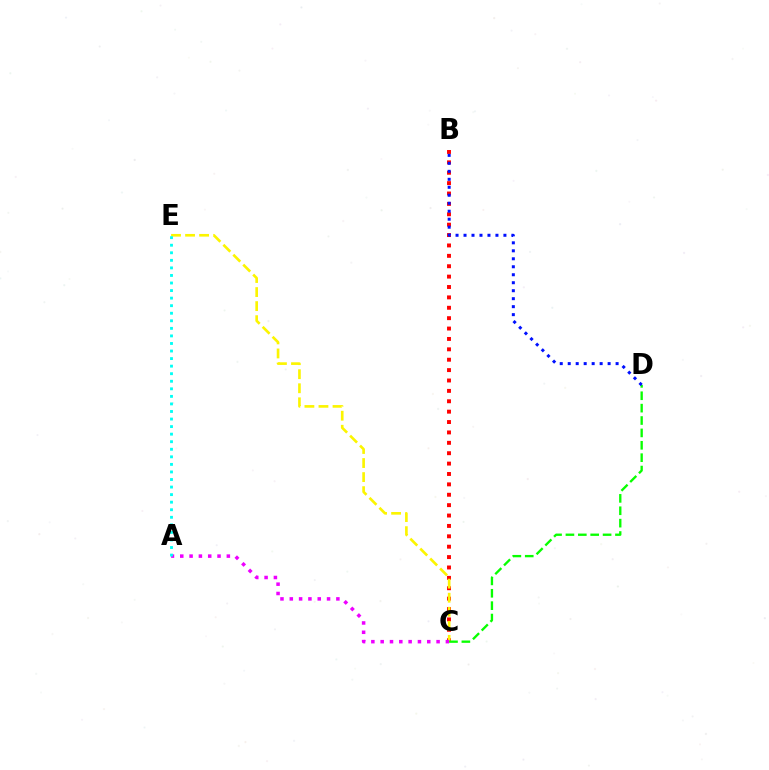{('B', 'C'): [{'color': '#ff0000', 'line_style': 'dotted', 'thickness': 2.82}], ('C', 'E'): [{'color': '#fcf500', 'line_style': 'dashed', 'thickness': 1.91}], ('A', 'C'): [{'color': '#ee00ff', 'line_style': 'dotted', 'thickness': 2.53}], ('A', 'E'): [{'color': '#00fff6', 'line_style': 'dotted', 'thickness': 2.05}], ('C', 'D'): [{'color': '#08ff00', 'line_style': 'dashed', 'thickness': 1.68}], ('B', 'D'): [{'color': '#0010ff', 'line_style': 'dotted', 'thickness': 2.17}]}